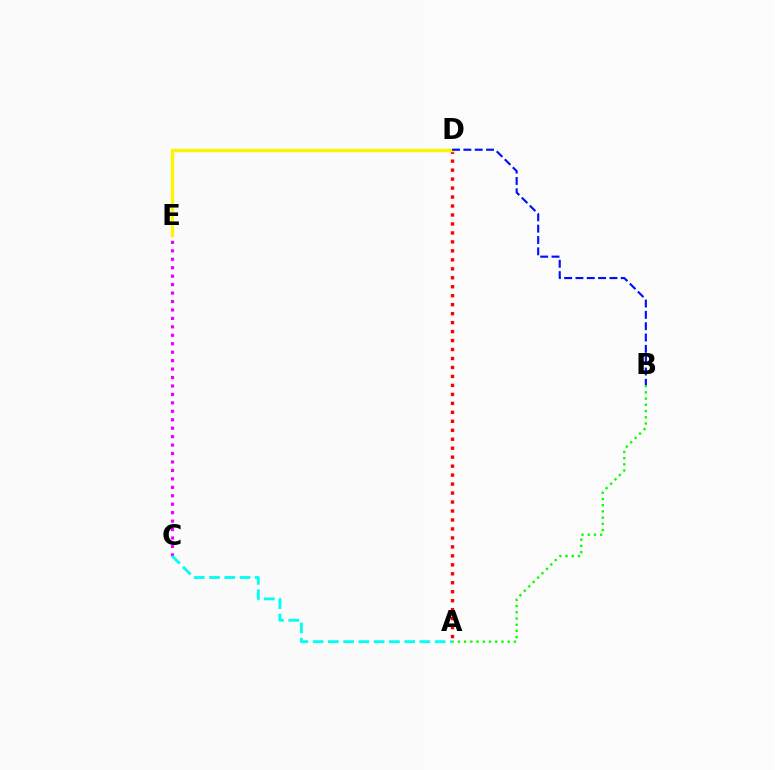{('A', 'D'): [{'color': '#ff0000', 'line_style': 'dotted', 'thickness': 2.44}], ('D', 'E'): [{'color': '#fcf500', 'line_style': 'solid', 'thickness': 2.44}], ('B', 'D'): [{'color': '#0010ff', 'line_style': 'dashed', 'thickness': 1.54}], ('A', 'B'): [{'color': '#08ff00', 'line_style': 'dotted', 'thickness': 1.69}], ('C', 'E'): [{'color': '#ee00ff', 'line_style': 'dotted', 'thickness': 2.29}], ('A', 'C'): [{'color': '#00fff6', 'line_style': 'dashed', 'thickness': 2.07}]}